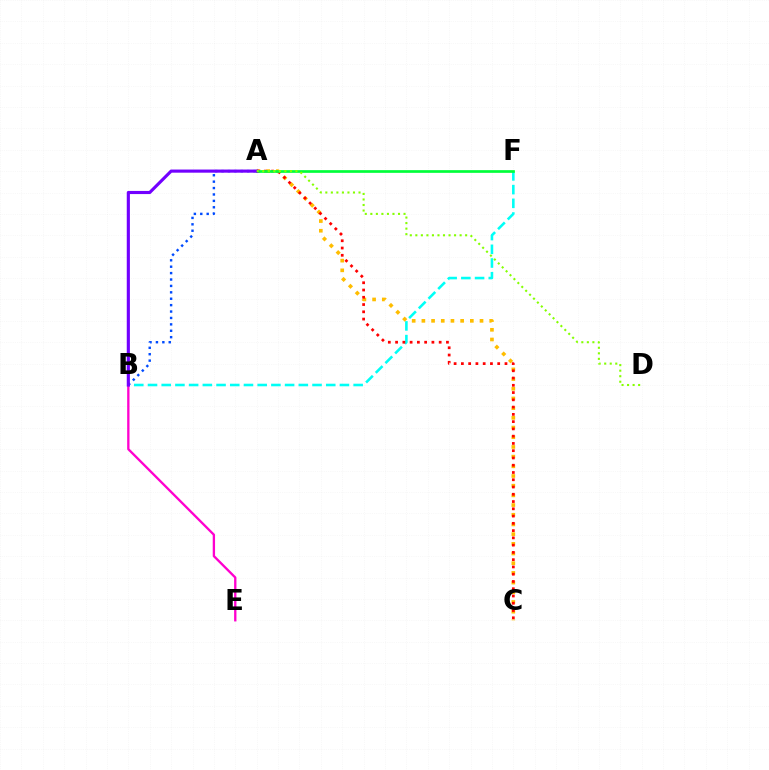{('B', 'F'): [{'color': '#00fff6', 'line_style': 'dashed', 'thickness': 1.86}], ('A', 'C'): [{'color': '#ffbd00', 'line_style': 'dotted', 'thickness': 2.63}, {'color': '#ff0000', 'line_style': 'dotted', 'thickness': 1.97}], ('B', 'E'): [{'color': '#ff00cf', 'line_style': 'solid', 'thickness': 1.67}], ('A', 'B'): [{'color': '#004bff', 'line_style': 'dotted', 'thickness': 1.74}, {'color': '#7200ff', 'line_style': 'solid', 'thickness': 2.26}], ('A', 'F'): [{'color': '#00ff39', 'line_style': 'solid', 'thickness': 1.94}], ('A', 'D'): [{'color': '#84ff00', 'line_style': 'dotted', 'thickness': 1.5}]}